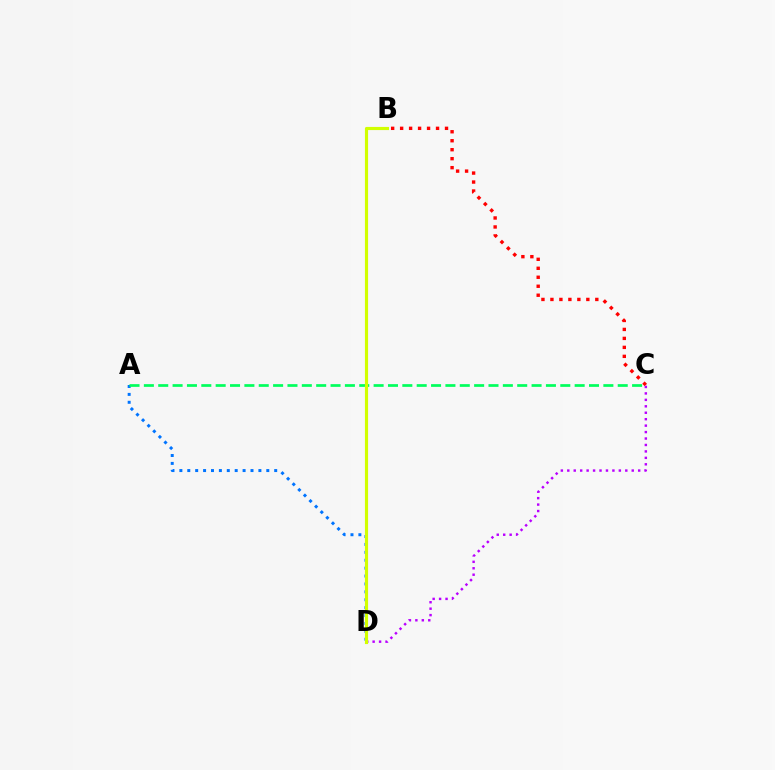{('C', 'D'): [{'color': '#b900ff', 'line_style': 'dotted', 'thickness': 1.75}], ('A', 'D'): [{'color': '#0074ff', 'line_style': 'dotted', 'thickness': 2.15}], ('B', 'C'): [{'color': '#ff0000', 'line_style': 'dotted', 'thickness': 2.44}], ('A', 'C'): [{'color': '#00ff5c', 'line_style': 'dashed', 'thickness': 1.95}], ('B', 'D'): [{'color': '#d1ff00', 'line_style': 'solid', 'thickness': 2.27}]}